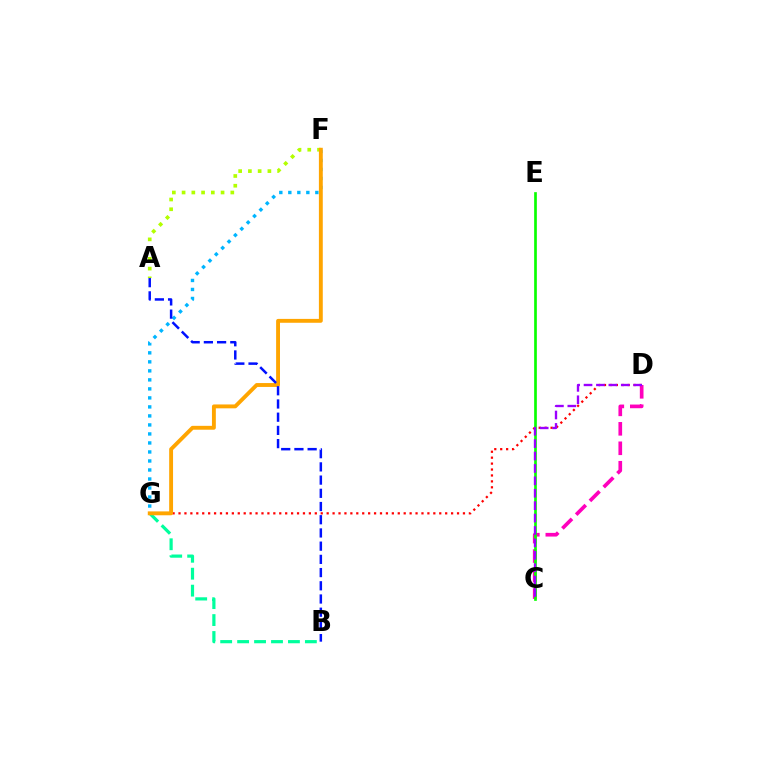{('F', 'G'): [{'color': '#00b5ff', 'line_style': 'dotted', 'thickness': 2.45}, {'color': '#ffa500', 'line_style': 'solid', 'thickness': 2.79}], ('D', 'G'): [{'color': '#ff0000', 'line_style': 'dotted', 'thickness': 1.61}], ('B', 'G'): [{'color': '#00ff9d', 'line_style': 'dashed', 'thickness': 2.3}], ('C', 'D'): [{'color': '#ff00bd', 'line_style': 'dashed', 'thickness': 2.64}, {'color': '#9b00ff', 'line_style': 'dashed', 'thickness': 1.69}], ('C', 'E'): [{'color': '#08ff00', 'line_style': 'solid', 'thickness': 1.93}], ('A', 'F'): [{'color': '#b3ff00', 'line_style': 'dotted', 'thickness': 2.65}], ('A', 'B'): [{'color': '#0010ff', 'line_style': 'dashed', 'thickness': 1.79}]}